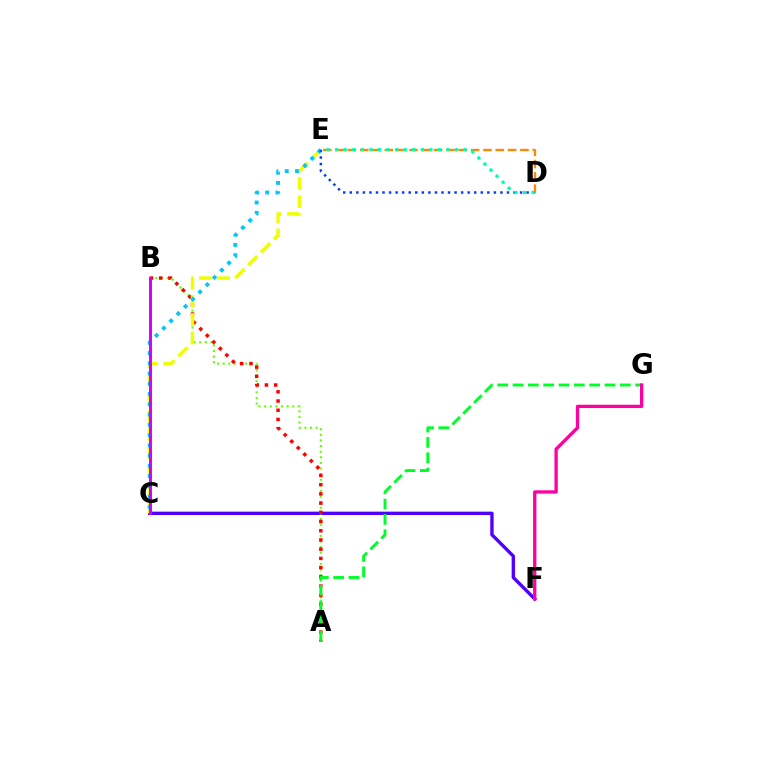{('C', 'F'): [{'color': '#4f00ff', 'line_style': 'solid', 'thickness': 2.43}], ('A', 'B'): [{'color': '#66ff00', 'line_style': 'dotted', 'thickness': 1.52}, {'color': '#ff0000', 'line_style': 'dotted', 'thickness': 2.5}], ('C', 'E'): [{'color': '#eeff00', 'line_style': 'dashed', 'thickness': 2.47}, {'color': '#00c7ff', 'line_style': 'dotted', 'thickness': 2.79}], ('A', 'G'): [{'color': '#00ff27', 'line_style': 'dashed', 'thickness': 2.08}], ('D', 'E'): [{'color': '#ff8800', 'line_style': 'dashed', 'thickness': 1.67}, {'color': '#003fff', 'line_style': 'dotted', 'thickness': 1.78}, {'color': '#00ffaf', 'line_style': 'dotted', 'thickness': 2.33}], ('B', 'C'): [{'color': '#d600ff', 'line_style': 'solid', 'thickness': 2.14}], ('F', 'G'): [{'color': '#ff00a0', 'line_style': 'solid', 'thickness': 2.38}]}